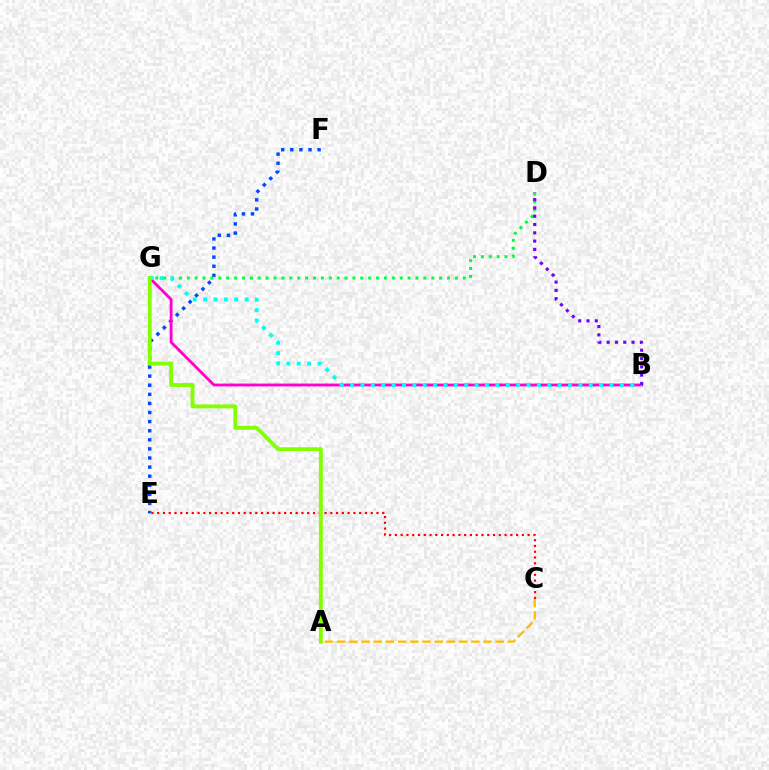{('E', 'F'): [{'color': '#004bff', 'line_style': 'dotted', 'thickness': 2.47}], ('D', 'G'): [{'color': '#00ff39', 'line_style': 'dotted', 'thickness': 2.14}], ('B', 'G'): [{'color': '#ff00cf', 'line_style': 'solid', 'thickness': 2.04}, {'color': '#00fff6', 'line_style': 'dotted', 'thickness': 2.82}], ('C', 'E'): [{'color': '#ff0000', 'line_style': 'dotted', 'thickness': 1.57}], ('A', 'G'): [{'color': '#84ff00', 'line_style': 'solid', 'thickness': 2.79}], ('B', 'D'): [{'color': '#7200ff', 'line_style': 'dotted', 'thickness': 2.26}], ('A', 'C'): [{'color': '#ffbd00', 'line_style': 'dashed', 'thickness': 1.66}]}